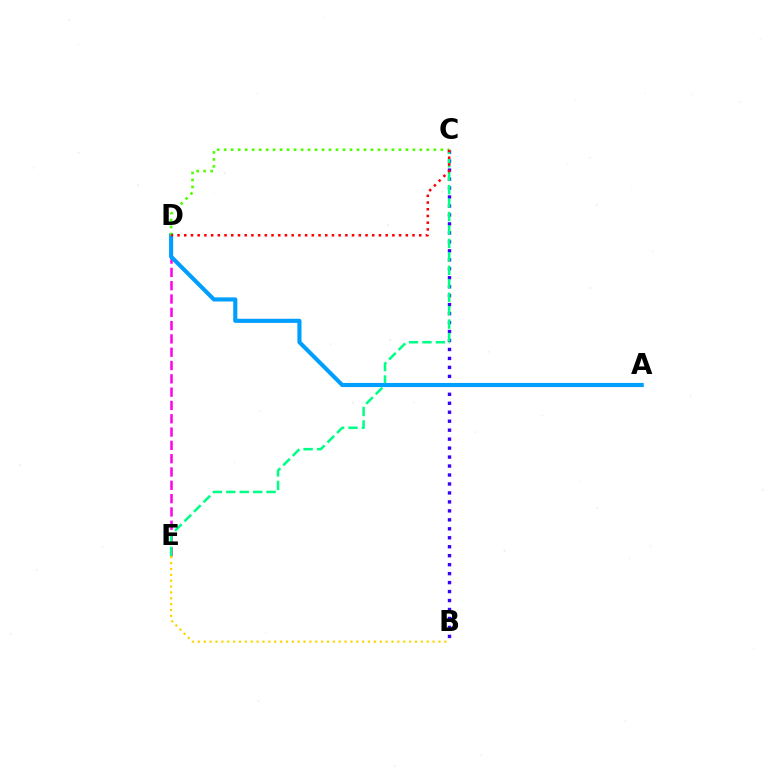{('B', 'C'): [{'color': '#3700ff', 'line_style': 'dotted', 'thickness': 2.44}], ('D', 'E'): [{'color': '#ff00ed', 'line_style': 'dashed', 'thickness': 1.81}], ('C', 'E'): [{'color': '#00ff86', 'line_style': 'dashed', 'thickness': 1.83}], ('A', 'D'): [{'color': '#009eff', 'line_style': 'solid', 'thickness': 2.96}], ('C', 'D'): [{'color': '#4fff00', 'line_style': 'dotted', 'thickness': 1.9}, {'color': '#ff0000', 'line_style': 'dotted', 'thickness': 1.82}], ('B', 'E'): [{'color': '#ffd500', 'line_style': 'dotted', 'thickness': 1.59}]}